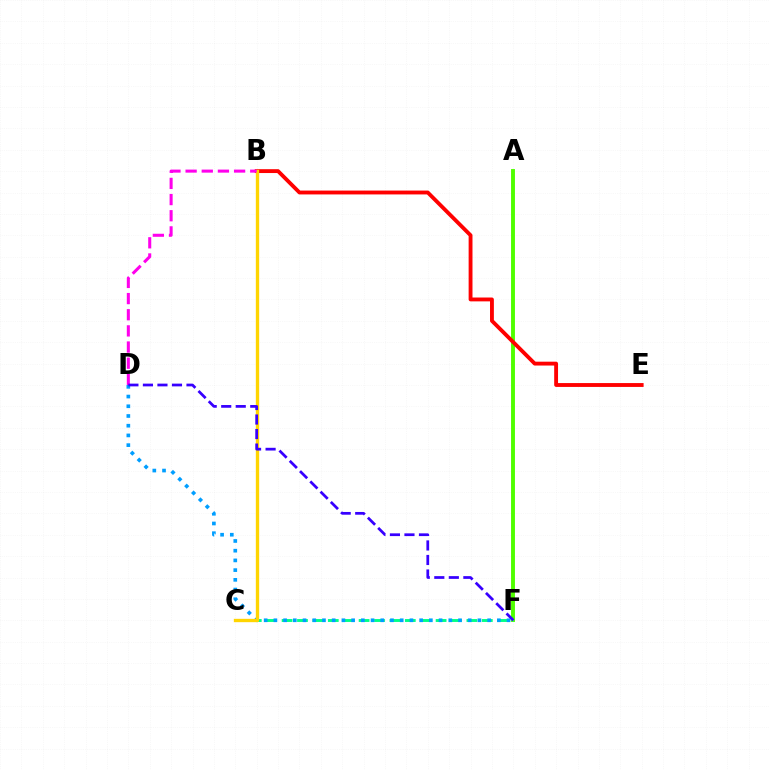{('A', 'F'): [{'color': '#4fff00', 'line_style': 'solid', 'thickness': 2.81}], ('C', 'F'): [{'color': '#00ff86', 'line_style': 'dashed', 'thickness': 2.09}], ('D', 'F'): [{'color': '#009eff', 'line_style': 'dotted', 'thickness': 2.64}, {'color': '#3700ff', 'line_style': 'dashed', 'thickness': 1.97}], ('B', 'E'): [{'color': '#ff0000', 'line_style': 'solid', 'thickness': 2.78}], ('B', 'C'): [{'color': '#ffd500', 'line_style': 'solid', 'thickness': 2.41}], ('B', 'D'): [{'color': '#ff00ed', 'line_style': 'dashed', 'thickness': 2.19}]}